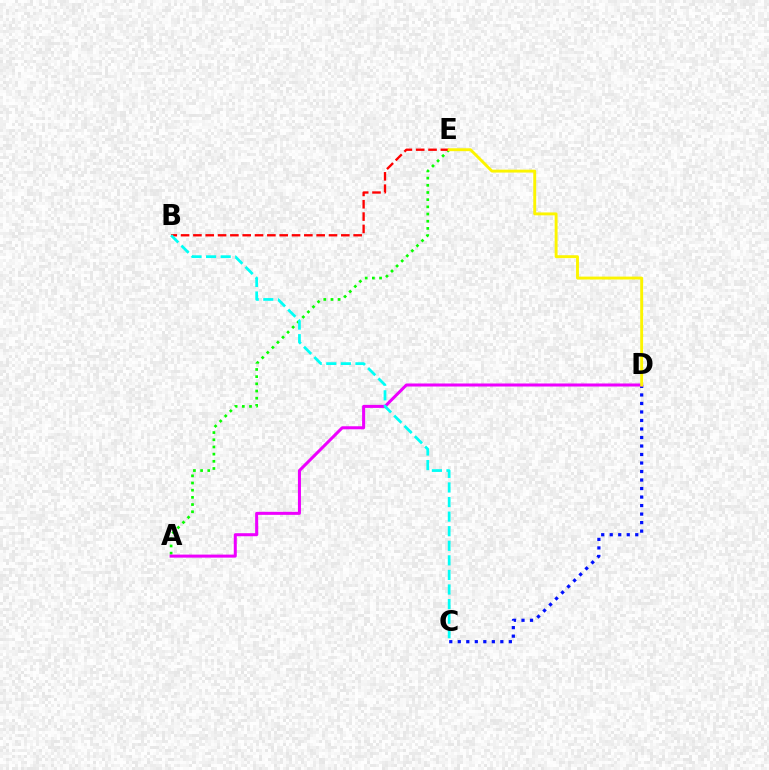{('A', 'E'): [{'color': '#08ff00', 'line_style': 'dotted', 'thickness': 1.95}], ('B', 'E'): [{'color': '#ff0000', 'line_style': 'dashed', 'thickness': 1.67}], ('C', 'D'): [{'color': '#0010ff', 'line_style': 'dotted', 'thickness': 2.31}], ('A', 'D'): [{'color': '#ee00ff', 'line_style': 'solid', 'thickness': 2.18}], ('B', 'C'): [{'color': '#00fff6', 'line_style': 'dashed', 'thickness': 1.98}], ('D', 'E'): [{'color': '#fcf500', 'line_style': 'solid', 'thickness': 2.09}]}